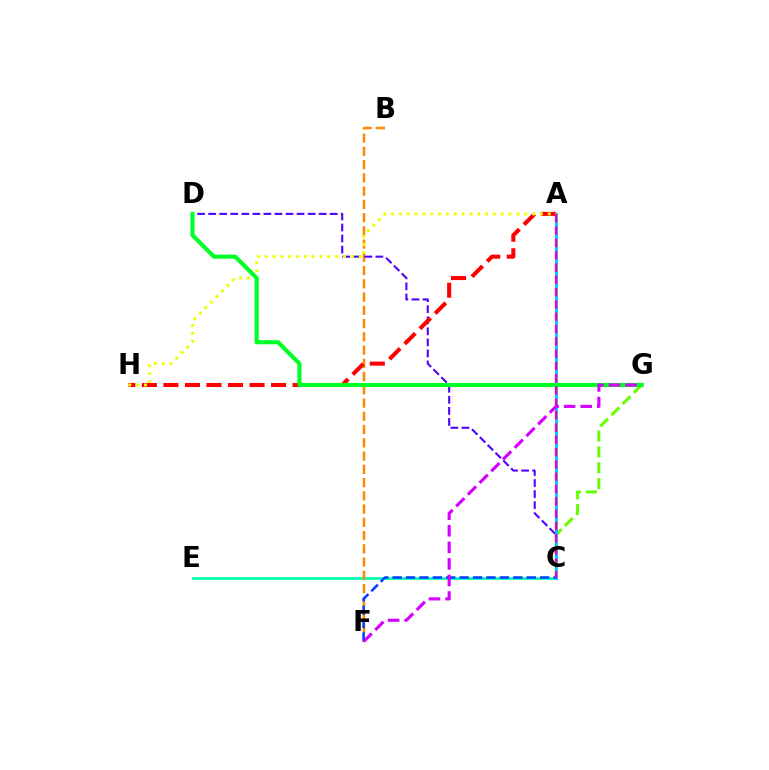{('C', 'E'): [{'color': '#00ffaf', 'line_style': 'solid', 'thickness': 1.95}], ('C', 'G'): [{'color': '#66ff00', 'line_style': 'dashed', 'thickness': 2.15}], ('B', 'F'): [{'color': '#ff8800', 'line_style': 'dashed', 'thickness': 1.8}], ('C', 'D'): [{'color': '#4f00ff', 'line_style': 'dashed', 'thickness': 1.5}], ('A', 'H'): [{'color': '#ff0000', 'line_style': 'dashed', 'thickness': 2.92}, {'color': '#eeff00', 'line_style': 'dotted', 'thickness': 2.13}], ('A', 'C'): [{'color': '#00c7ff', 'line_style': 'solid', 'thickness': 2.12}, {'color': '#ff00a0', 'line_style': 'dashed', 'thickness': 1.67}], ('C', 'F'): [{'color': '#003fff', 'line_style': 'dashed', 'thickness': 1.82}], ('D', 'G'): [{'color': '#00ff27', 'line_style': 'solid', 'thickness': 2.97}], ('F', 'G'): [{'color': '#d600ff', 'line_style': 'dashed', 'thickness': 2.25}]}